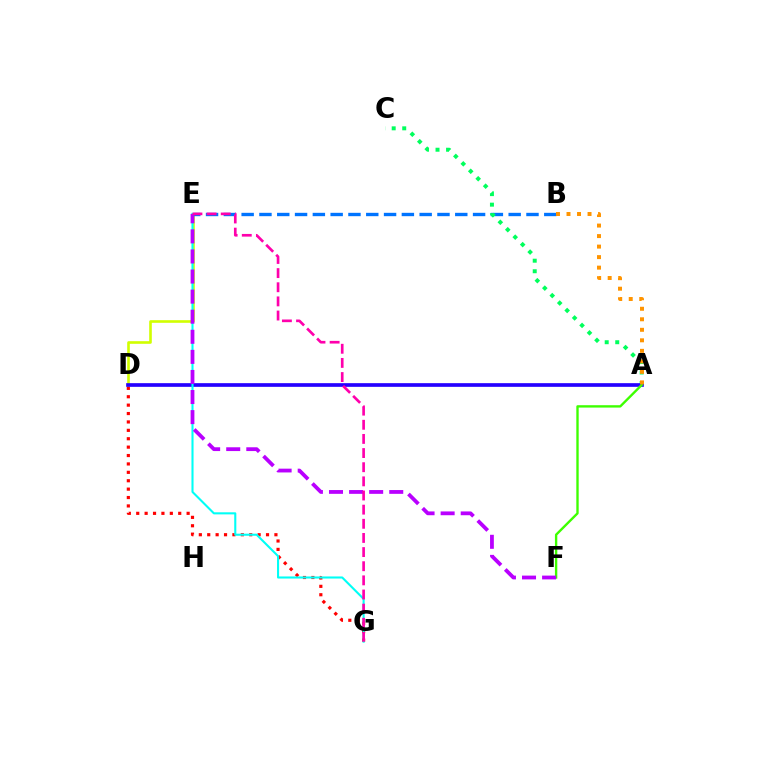{('D', 'E'): [{'color': '#d1ff00', 'line_style': 'solid', 'thickness': 1.89}], ('D', 'G'): [{'color': '#ff0000', 'line_style': 'dotted', 'thickness': 2.28}], ('B', 'E'): [{'color': '#0074ff', 'line_style': 'dashed', 'thickness': 2.42}], ('A', 'C'): [{'color': '#00ff5c', 'line_style': 'dotted', 'thickness': 2.86}], ('A', 'D'): [{'color': '#2500ff', 'line_style': 'solid', 'thickness': 2.64}], ('A', 'F'): [{'color': '#3dff00', 'line_style': 'solid', 'thickness': 1.71}], ('E', 'G'): [{'color': '#00fff6', 'line_style': 'solid', 'thickness': 1.51}, {'color': '#ff00ac', 'line_style': 'dashed', 'thickness': 1.92}], ('E', 'F'): [{'color': '#b900ff', 'line_style': 'dashed', 'thickness': 2.73}], ('A', 'B'): [{'color': '#ff9400', 'line_style': 'dotted', 'thickness': 2.86}]}